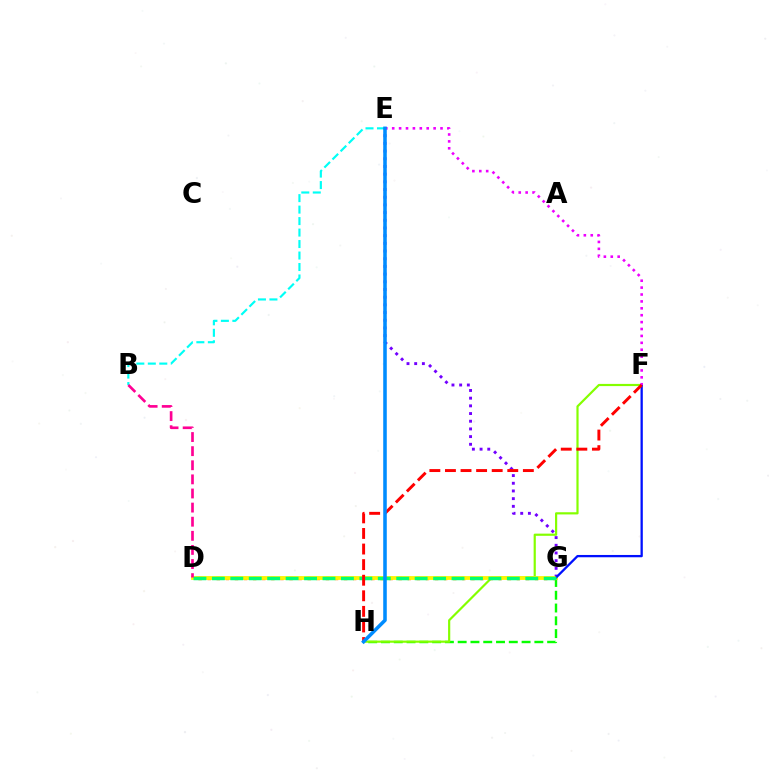{('B', 'E'): [{'color': '#00fff6', 'line_style': 'dashed', 'thickness': 1.56}], ('G', 'H'): [{'color': '#08ff00', 'line_style': 'dashed', 'thickness': 1.74}], ('D', 'G'): [{'color': '#ff7c00', 'line_style': 'dotted', 'thickness': 2.47}, {'color': '#fcf500', 'line_style': 'solid', 'thickness': 2.73}, {'color': '#00ff74', 'line_style': 'dashed', 'thickness': 2.5}], ('E', 'G'): [{'color': '#7200ff', 'line_style': 'dotted', 'thickness': 2.09}], ('F', 'H'): [{'color': '#84ff00', 'line_style': 'solid', 'thickness': 1.57}, {'color': '#ff0000', 'line_style': 'dashed', 'thickness': 2.12}], ('F', 'G'): [{'color': '#0010ff', 'line_style': 'solid', 'thickness': 1.65}], ('E', 'F'): [{'color': '#ee00ff', 'line_style': 'dotted', 'thickness': 1.88}], ('E', 'H'): [{'color': '#008cff', 'line_style': 'solid', 'thickness': 2.56}], ('B', 'D'): [{'color': '#ff0094', 'line_style': 'dashed', 'thickness': 1.92}]}